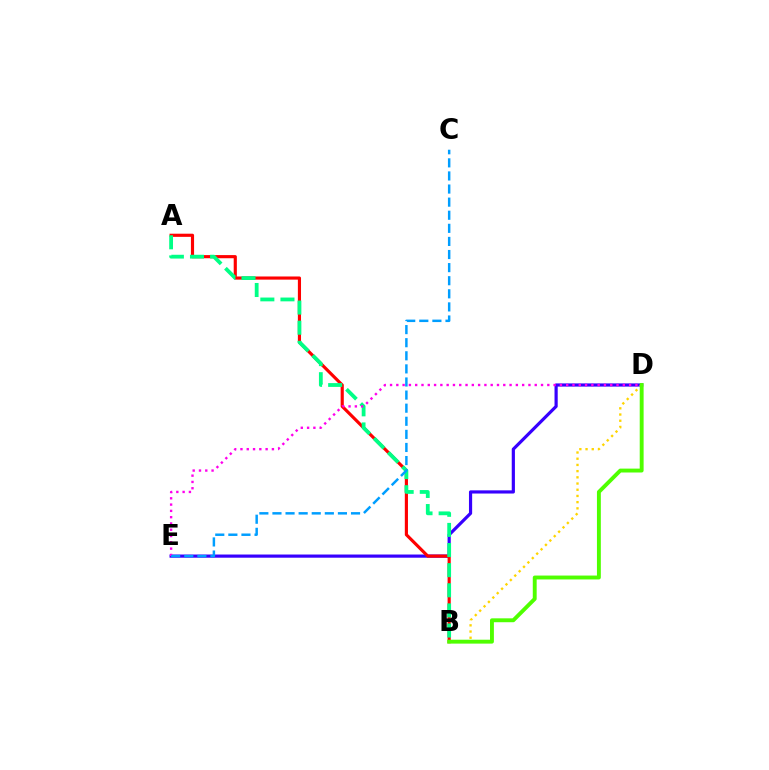{('D', 'E'): [{'color': '#3700ff', 'line_style': 'solid', 'thickness': 2.29}, {'color': '#ff00ed', 'line_style': 'dotted', 'thickness': 1.71}], ('A', 'B'): [{'color': '#ff0000', 'line_style': 'solid', 'thickness': 2.27}, {'color': '#00ff86', 'line_style': 'dashed', 'thickness': 2.73}], ('B', 'D'): [{'color': '#ffd500', 'line_style': 'dotted', 'thickness': 1.69}, {'color': '#4fff00', 'line_style': 'solid', 'thickness': 2.8}], ('C', 'E'): [{'color': '#009eff', 'line_style': 'dashed', 'thickness': 1.78}]}